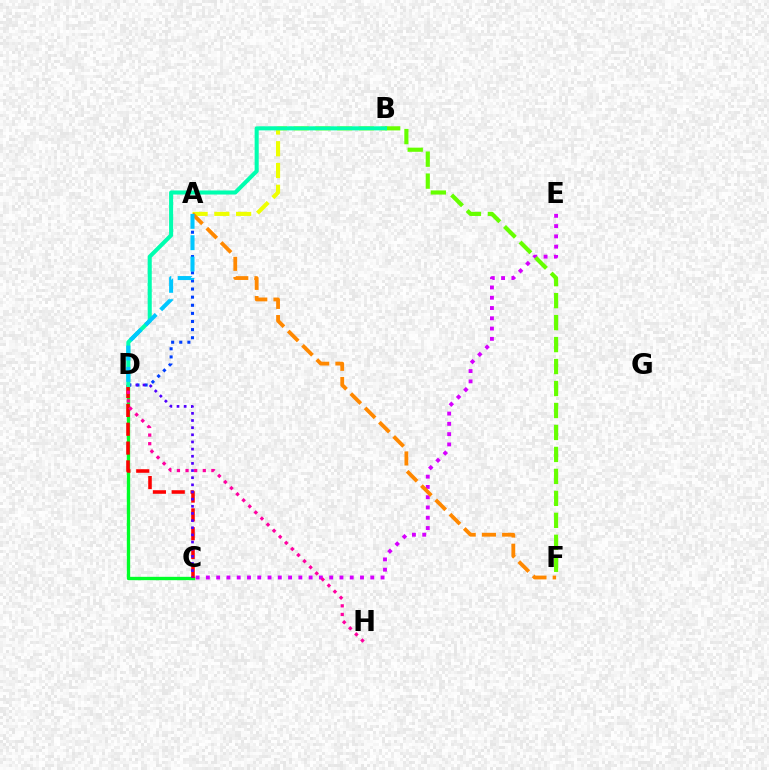{('C', 'E'): [{'color': '#d600ff', 'line_style': 'dotted', 'thickness': 2.79}], ('A', 'B'): [{'color': '#eeff00', 'line_style': 'dashed', 'thickness': 2.96}], ('C', 'D'): [{'color': '#00ff27', 'line_style': 'solid', 'thickness': 2.41}, {'color': '#ff0000', 'line_style': 'dashed', 'thickness': 2.56}, {'color': '#4f00ff', 'line_style': 'dotted', 'thickness': 1.94}], ('A', 'D'): [{'color': '#003fff', 'line_style': 'dotted', 'thickness': 2.2}, {'color': '#00c7ff', 'line_style': 'dashed', 'thickness': 2.9}], ('B', 'F'): [{'color': '#66ff00', 'line_style': 'dashed', 'thickness': 2.98}], ('D', 'H'): [{'color': '#ff00a0', 'line_style': 'dotted', 'thickness': 2.34}], ('A', 'F'): [{'color': '#ff8800', 'line_style': 'dashed', 'thickness': 2.74}], ('B', 'D'): [{'color': '#00ffaf', 'line_style': 'solid', 'thickness': 2.93}]}